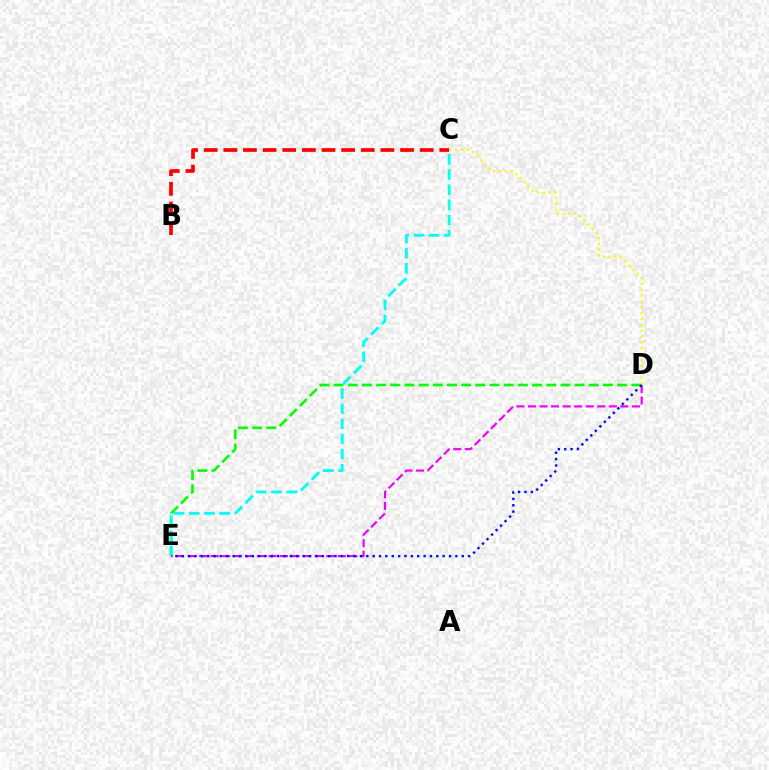{('B', 'C'): [{'color': '#ff0000', 'line_style': 'dashed', 'thickness': 2.67}], ('D', 'E'): [{'color': '#08ff00', 'line_style': 'dashed', 'thickness': 1.93}, {'color': '#ee00ff', 'line_style': 'dashed', 'thickness': 1.57}, {'color': '#0010ff', 'line_style': 'dotted', 'thickness': 1.73}], ('C', 'E'): [{'color': '#00fff6', 'line_style': 'dashed', 'thickness': 2.06}], ('C', 'D'): [{'color': '#fcf500', 'line_style': 'dotted', 'thickness': 1.59}]}